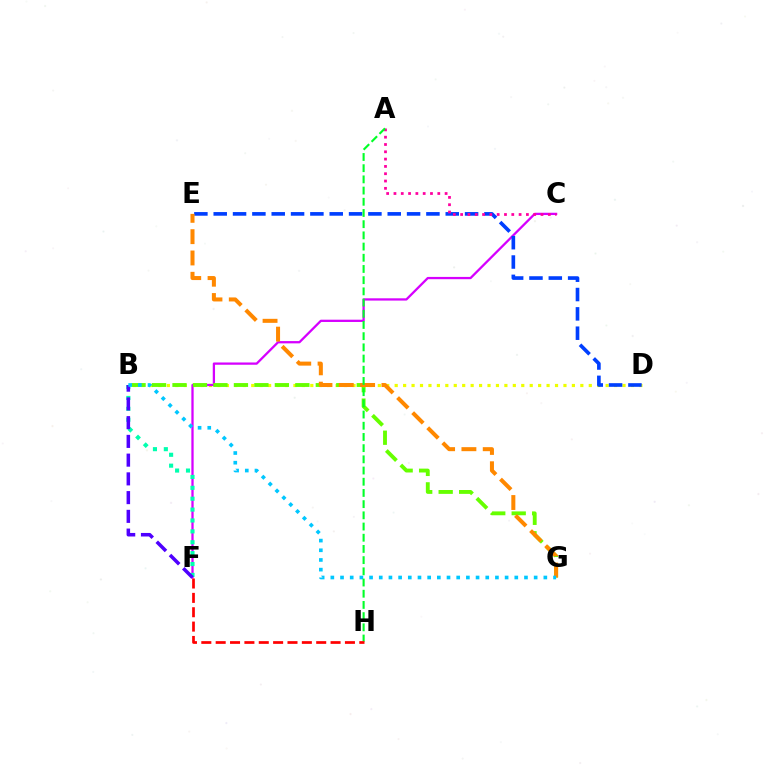{('B', 'D'): [{'color': '#eeff00', 'line_style': 'dotted', 'thickness': 2.29}], ('C', 'F'): [{'color': '#d600ff', 'line_style': 'solid', 'thickness': 1.64}], ('D', 'E'): [{'color': '#003fff', 'line_style': 'dashed', 'thickness': 2.63}], ('B', 'G'): [{'color': '#66ff00', 'line_style': 'dashed', 'thickness': 2.78}, {'color': '#00c7ff', 'line_style': 'dotted', 'thickness': 2.63}], ('B', 'F'): [{'color': '#00ffaf', 'line_style': 'dotted', 'thickness': 2.96}, {'color': '#4f00ff', 'line_style': 'dashed', 'thickness': 2.55}], ('E', 'G'): [{'color': '#ff8800', 'line_style': 'dashed', 'thickness': 2.9}], ('A', 'C'): [{'color': '#ff00a0', 'line_style': 'dotted', 'thickness': 1.99}], ('A', 'H'): [{'color': '#00ff27', 'line_style': 'dashed', 'thickness': 1.52}], ('F', 'H'): [{'color': '#ff0000', 'line_style': 'dashed', 'thickness': 1.95}]}